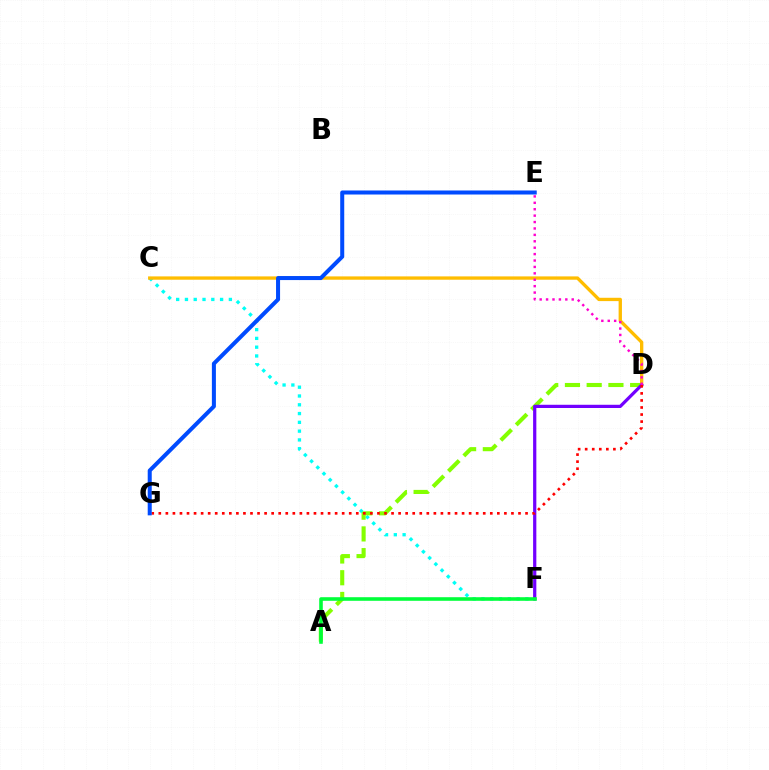{('C', 'F'): [{'color': '#00fff6', 'line_style': 'dotted', 'thickness': 2.39}], ('C', 'D'): [{'color': '#ffbd00', 'line_style': 'solid', 'thickness': 2.39}], ('A', 'D'): [{'color': '#84ff00', 'line_style': 'dashed', 'thickness': 2.95}], ('D', 'F'): [{'color': '#7200ff', 'line_style': 'solid', 'thickness': 2.33}], ('D', 'G'): [{'color': '#ff0000', 'line_style': 'dotted', 'thickness': 1.92}], ('A', 'F'): [{'color': '#00ff39', 'line_style': 'solid', 'thickness': 2.58}], ('D', 'E'): [{'color': '#ff00cf', 'line_style': 'dotted', 'thickness': 1.74}], ('E', 'G'): [{'color': '#004bff', 'line_style': 'solid', 'thickness': 2.9}]}